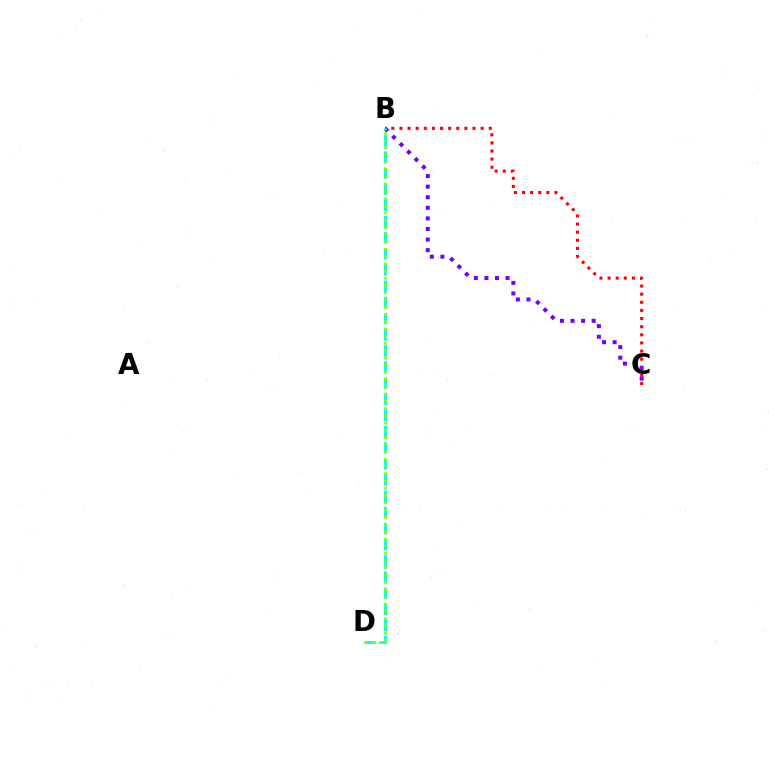{('B', 'C'): [{'color': '#ff0000', 'line_style': 'dotted', 'thickness': 2.21}, {'color': '#7200ff', 'line_style': 'dotted', 'thickness': 2.87}], ('B', 'D'): [{'color': '#00fff6', 'line_style': 'dashed', 'thickness': 2.19}, {'color': '#84ff00', 'line_style': 'dotted', 'thickness': 1.97}]}